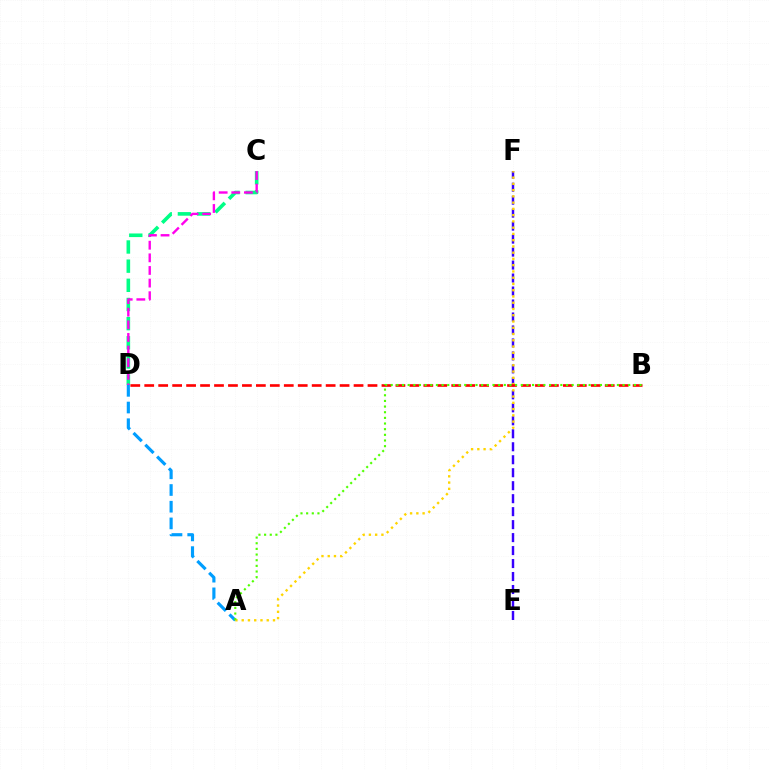{('E', 'F'): [{'color': '#3700ff', 'line_style': 'dashed', 'thickness': 1.76}], ('A', 'F'): [{'color': '#ffd500', 'line_style': 'dotted', 'thickness': 1.7}], ('B', 'D'): [{'color': '#ff0000', 'line_style': 'dashed', 'thickness': 1.9}], ('C', 'D'): [{'color': '#00ff86', 'line_style': 'dashed', 'thickness': 2.6}, {'color': '#ff00ed', 'line_style': 'dashed', 'thickness': 1.71}], ('A', 'D'): [{'color': '#009eff', 'line_style': 'dashed', 'thickness': 2.27}], ('A', 'B'): [{'color': '#4fff00', 'line_style': 'dotted', 'thickness': 1.54}]}